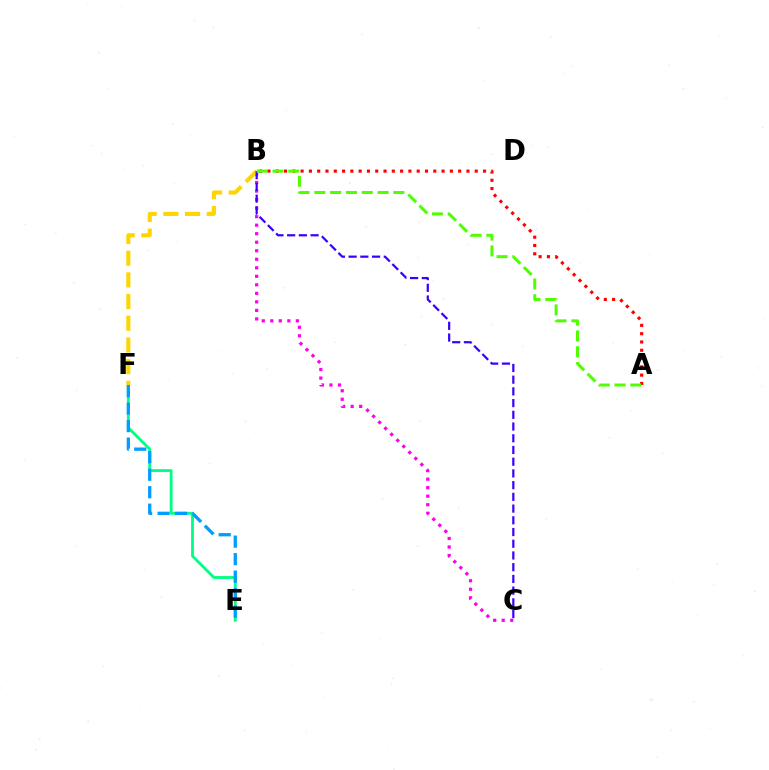{('B', 'C'): [{'color': '#ff00ed', 'line_style': 'dotted', 'thickness': 2.32}, {'color': '#3700ff', 'line_style': 'dashed', 'thickness': 1.59}], ('E', 'F'): [{'color': '#00ff86', 'line_style': 'solid', 'thickness': 2.05}, {'color': '#009eff', 'line_style': 'dashed', 'thickness': 2.38}], ('B', 'F'): [{'color': '#ffd500', 'line_style': 'dashed', 'thickness': 2.95}], ('A', 'B'): [{'color': '#ff0000', 'line_style': 'dotted', 'thickness': 2.25}, {'color': '#4fff00', 'line_style': 'dashed', 'thickness': 2.15}]}